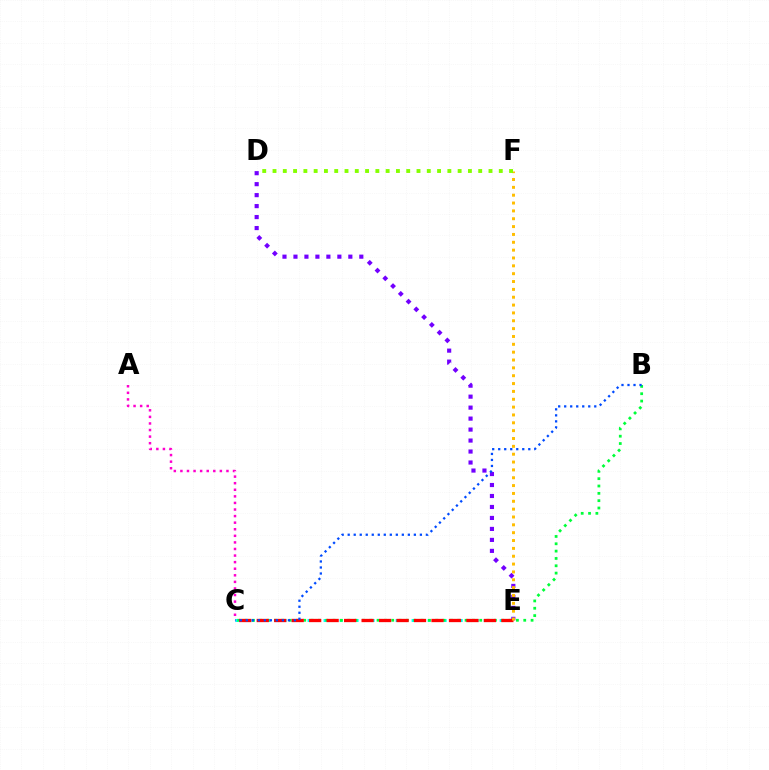{('C', 'E'): [{'color': '#00fff6', 'line_style': 'dotted', 'thickness': 2.18}, {'color': '#ff0000', 'line_style': 'dashed', 'thickness': 2.37}], ('B', 'C'): [{'color': '#00ff39', 'line_style': 'dotted', 'thickness': 1.99}, {'color': '#004bff', 'line_style': 'dotted', 'thickness': 1.63}], ('D', 'E'): [{'color': '#7200ff', 'line_style': 'dotted', 'thickness': 2.98}], ('E', 'F'): [{'color': '#ffbd00', 'line_style': 'dotted', 'thickness': 2.13}], ('A', 'C'): [{'color': '#ff00cf', 'line_style': 'dotted', 'thickness': 1.79}], ('D', 'F'): [{'color': '#84ff00', 'line_style': 'dotted', 'thickness': 2.79}]}